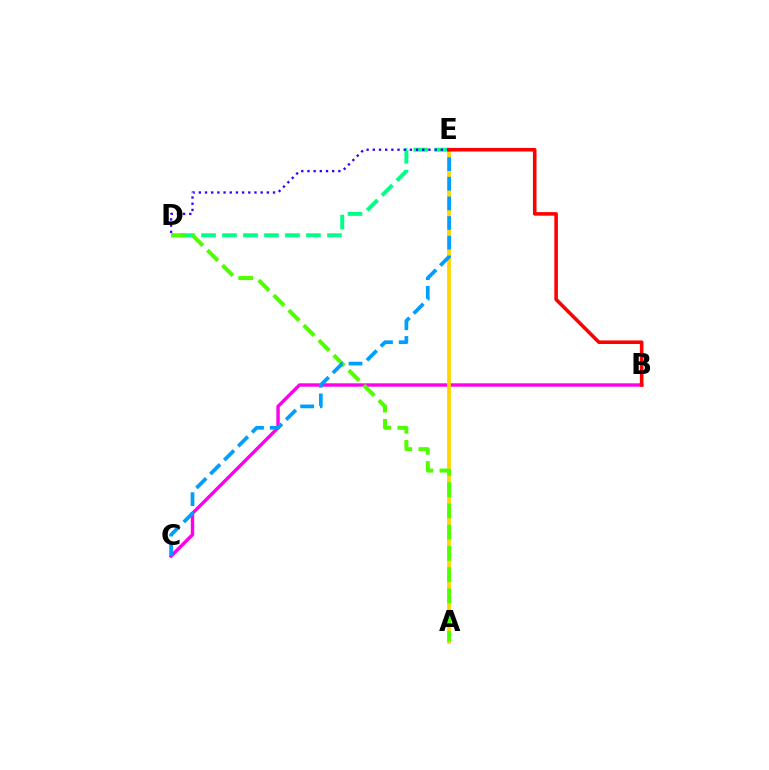{('B', 'C'): [{'color': '#ff00ed', 'line_style': 'solid', 'thickness': 2.45}], ('A', 'E'): [{'color': '#ffd500', 'line_style': 'solid', 'thickness': 2.71}], ('D', 'E'): [{'color': '#00ff86', 'line_style': 'dashed', 'thickness': 2.85}, {'color': '#3700ff', 'line_style': 'dotted', 'thickness': 1.68}], ('A', 'D'): [{'color': '#4fff00', 'line_style': 'dashed', 'thickness': 2.89}], ('C', 'E'): [{'color': '#009eff', 'line_style': 'dashed', 'thickness': 2.67}], ('B', 'E'): [{'color': '#ff0000', 'line_style': 'solid', 'thickness': 2.58}]}